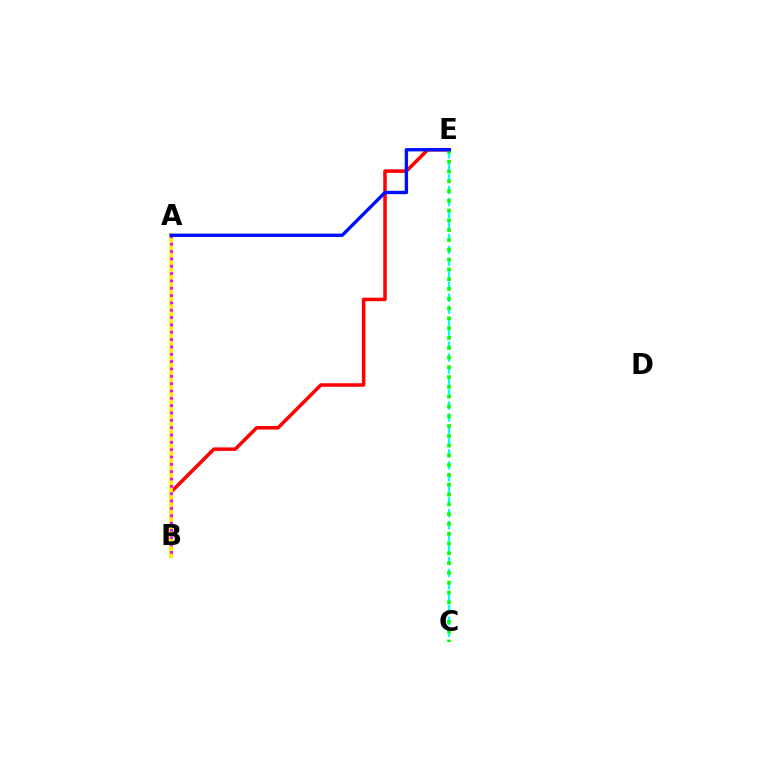{('C', 'E'): [{'color': '#00fff6', 'line_style': 'dashed', 'thickness': 1.63}, {'color': '#08ff00', 'line_style': 'dotted', 'thickness': 2.66}], ('B', 'E'): [{'color': '#ff0000', 'line_style': 'solid', 'thickness': 2.54}], ('A', 'B'): [{'color': '#fcf500', 'line_style': 'solid', 'thickness': 2.76}, {'color': '#ee00ff', 'line_style': 'dotted', 'thickness': 1.99}], ('A', 'E'): [{'color': '#0010ff', 'line_style': 'solid', 'thickness': 2.43}]}